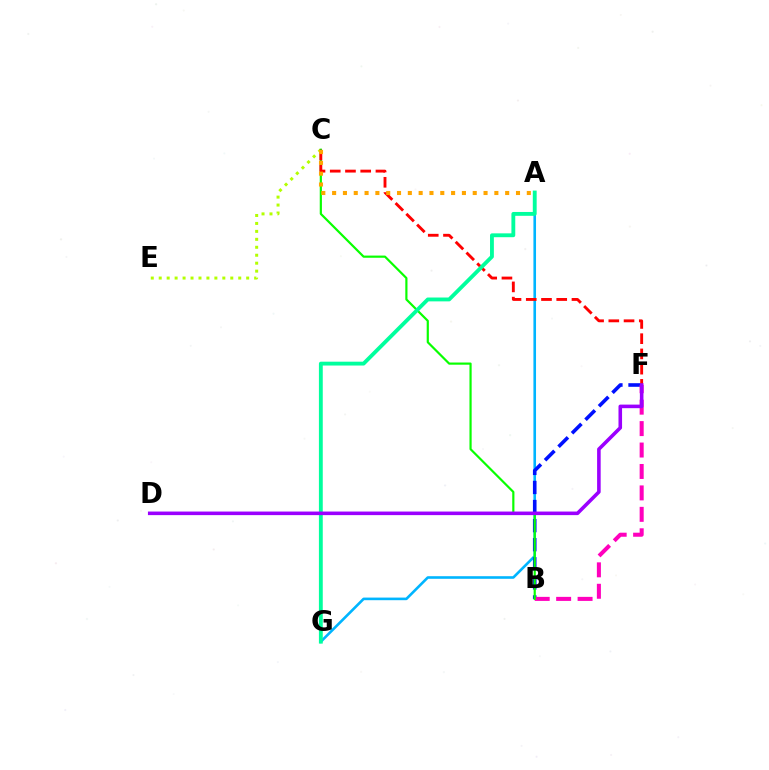{('C', 'E'): [{'color': '#b3ff00', 'line_style': 'dotted', 'thickness': 2.16}], ('A', 'G'): [{'color': '#00b5ff', 'line_style': 'solid', 'thickness': 1.88}, {'color': '#00ff9d', 'line_style': 'solid', 'thickness': 2.77}], ('B', 'F'): [{'color': '#0010ff', 'line_style': 'dashed', 'thickness': 2.59}, {'color': '#ff00bd', 'line_style': 'dashed', 'thickness': 2.91}], ('B', 'C'): [{'color': '#08ff00', 'line_style': 'solid', 'thickness': 1.57}], ('C', 'F'): [{'color': '#ff0000', 'line_style': 'dashed', 'thickness': 2.07}], ('A', 'C'): [{'color': '#ffa500', 'line_style': 'dotted', 'thickness': 2.94}], ('D', 'F'): [{'color': '#9b00ff', 'line_style': 'solid', 'thickness': 2.57}]}